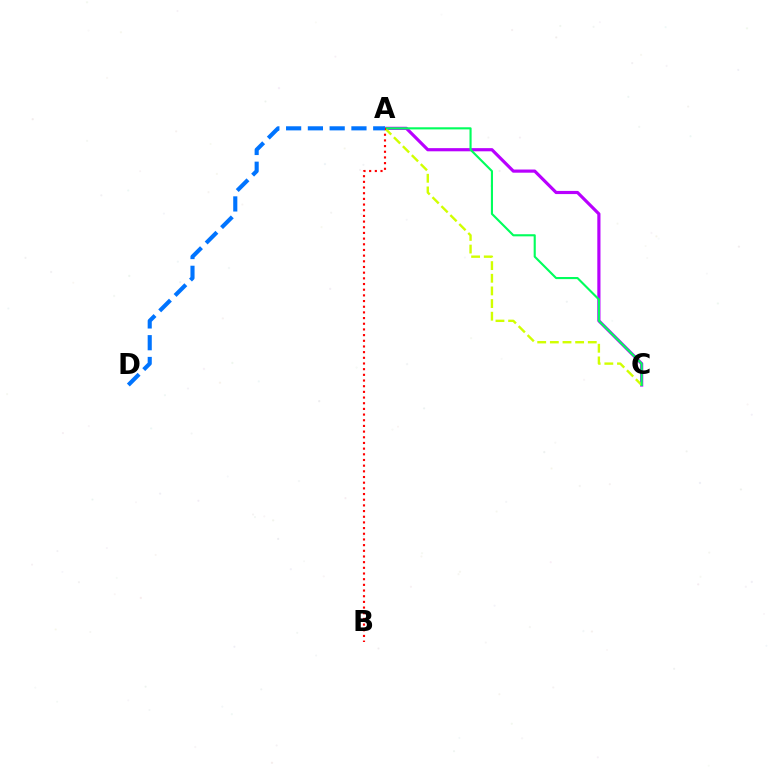{('A', 'C'): [{'color': '#b900ff', 'line_style': 'solid', 'thickness': 2.28}, {'color': '#d1ff00', 'line_style': 'dashed', 'thickness': 1.72}, {'color': '#00ff5c', 'line_style': 'solid', 'thickness': 1.53}], ('A', 'B'): [{'color': '#ff0000', 'line_style': 'dotted', 'thickness': 1.54}], ('A', 'D'): [{'color': '#0074ff', 'line_style': 'dashed', 'thickness': 2.96}]}